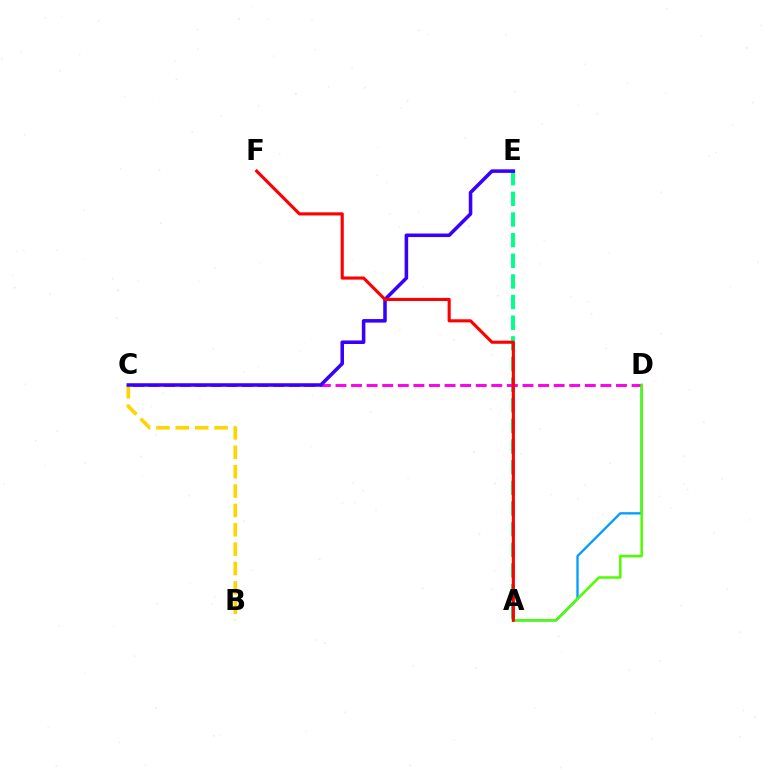{('A', 'E'): [{'color': '#00ff86', 'line_style': 'dashed', 'thickness': 2.8}], ('B', 'C'): [{'color': '#ffd500', 'line_style': 'dashed', 'thickness': 2.63}], ('A', 'D'): [{'color': '#009eff', 'line_style': 'solid', 'thickness': 1.67}, {'color': '#4fff00', 'line_style': 'solid', 'thickness': 1.83}], ('C', 'D'): [{'color': '#ff00ed', 'line_style': 'dashed', 'thickness': 2.12}], ('C', 'E'): [{'color': '#3700ff', 'line_style': 'solid', 'thickness': 2.55}], ('A', 'F'): [{'color': '#ff0000', 'line_style': 'solid', 'thickness': 2.25}]}